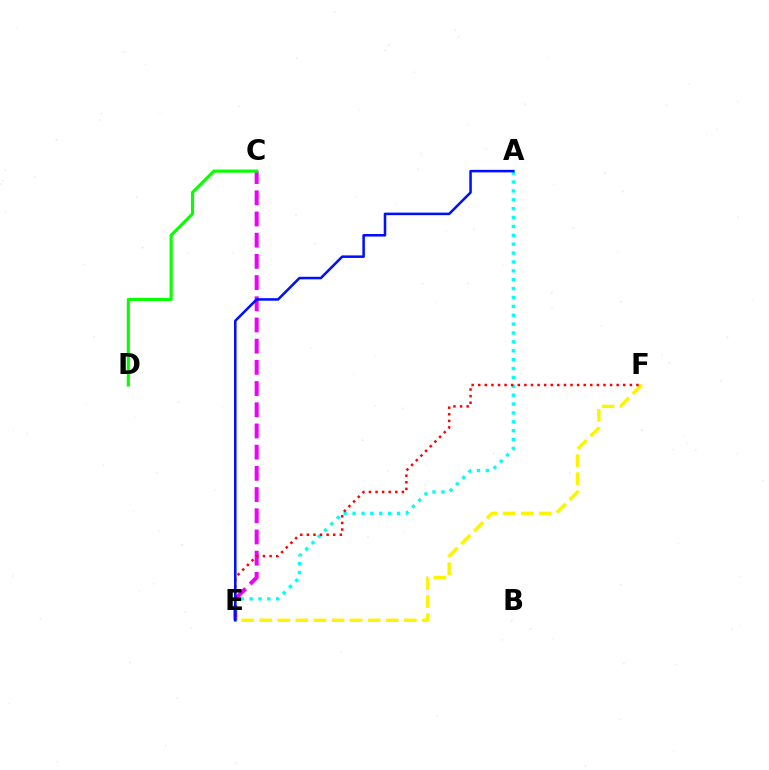{('C', 'E'): [{'color': '#ee00ff', 'line_style': 'dashed', 'thickness': 2.88}], ('A', 'E'): [{'color': '#00fff6', 'line_style': 'dotted', 'thickness': 2.41}, {'color': '#0010ff', 'line_style': 'solid', 'thickness': 1.83}], ('E', 'F'): [{'color': '#fcf500', 'line_style': 'dashed', 'thickness': 2.46}, {'color': '#ff0000', 'line_style': 'dotted', 'thickness': 1.79}], ('C', 'D'): [{'color': '#08ff00', 'line_style': 'solid', 'thickness': 2.24}]}